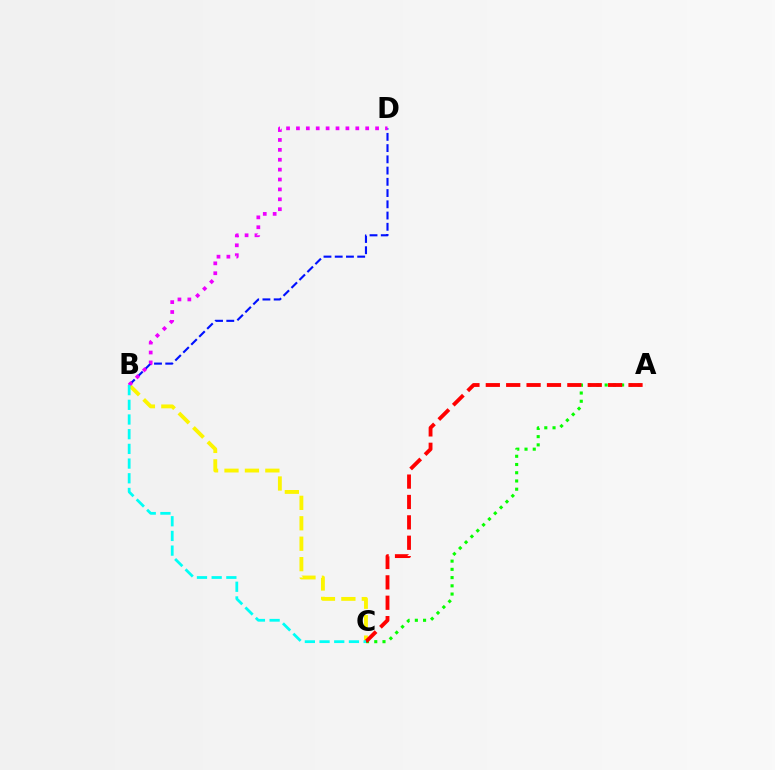{('B', 'D'): [{'color': '#0010ff', 'line_style': 'dashed', 'thickness': 1.53}, {'color': '#ee00ff', 'line_style': 'dotted', 'thickness': 2.69}], ('B', 'C'): [{'color': '#fcf500', 'line_style': 'dashed', 'thickness': 2.78}, {'color': '#00fff6', 'line_style': 'dashed', 'thickness': 2.0}], ('A', 'C'): [{'color': '#08ff00', 'line_style': 'dotted', 'thickness': 2.24}, {'color': '#ff0000', 'line_style': 'dashed', 'thickness': 2.77}]}